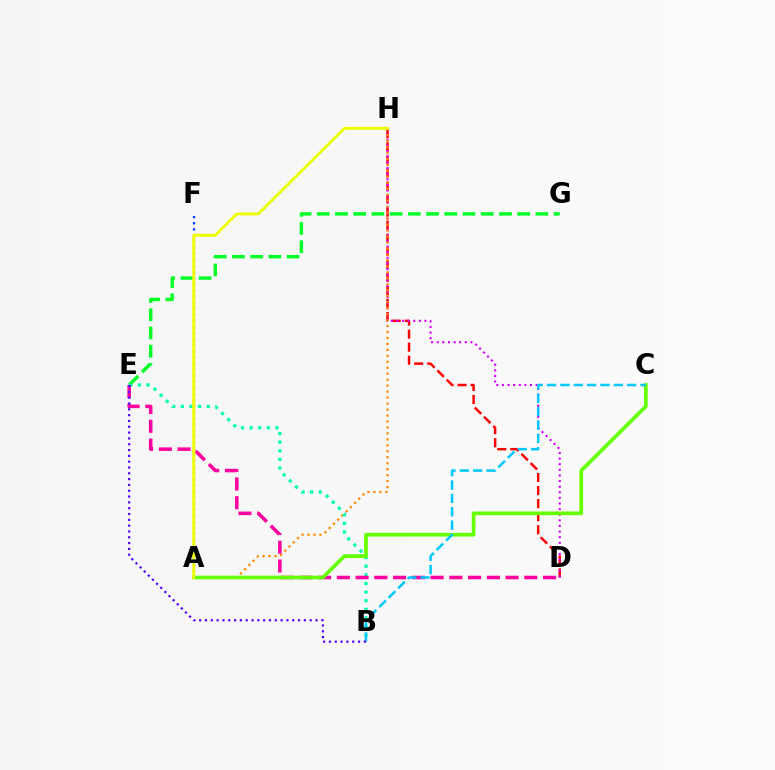{('D', 'H'): [{'color': '#ff0000', 'line_style': 'dashed', 'thickness': 1.77}, {'color': '#d600ff', 'line_style': 'dotted', 'thickness': 1.52}], ('E', 'G'): [{'color': '#00ff27', 'line_style': 'dashed', 'thickness': 2.48}], ('A', 'H'): [{'color': '#ff8800', 'line_style': 'dotted', 'thickness': 1.62}, {'color': '#eeff00', 'line_style': 'solid', 'thickness': 2.09}], ('B', 'E'): [{'color': '#00ffaf', 'line_style': 'dotted', 'thickness': 2.34}, {'color': '#4f00ff', 'line_style': 'dotted', 'thickness': 1.58}], ('D', 'E'): [{'color': '#ff00a0', 'line_style': 'dashed', 'thickness': 2.55}], ('A', 'C'): [{'color': '#66ff00', 'line_style': 'solid', 'thickness': 2.66}], ('B', 'C'): [{'color': '#00c7ff', 'line_style': 'dashed', 'thickness': 1.81}], ('A', 'F'): [{'color': '#003fff', 'line_style': 'dotted', 'thickness': 1.66}]}